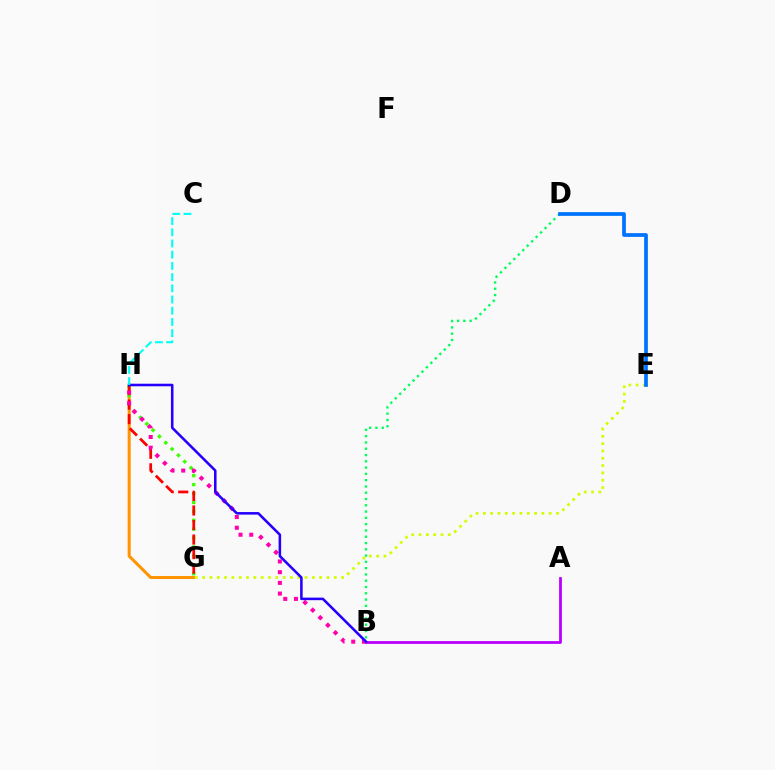{('B', 'D'): [{'color': '#00ff5c', 'line_style': 'dotted', 'thickness': 1.71}], ('G', 'H'): [{'color': '#ff9400', 'line_style': 'solid', 'thickness': 2.18}, {'color': '#3dff00', 'line_style': 'dotted', 'thickness': 2.42}, {'color': '#ff0000', 'line_style': 'dashed', 'thickness': 1.97}], ('E', 'G'): [{'color': '#d1ff00', 'line_style': 'dotted', 'thickness': 1.99}], ('B', 'H'): [{'color': '#ff00ac', 'line_style': 'dotted', 'thickness': 2.91}, {'color': '#2500ff', 'line_style': 'solid', 'thickness': 1.84}], ('A', 'B'): [{'color': '#b900ff', 'line_style': 'solid', 'thickness': 2.0}], ('D', 'E'): [{'color': '#0074ff', 'line_style': 'solid', 'thickness': 2.68}], ('C', 'H'): [{'color': '#00fff6', 'line_style': 'dashed', 'thickness': 1.52}]}